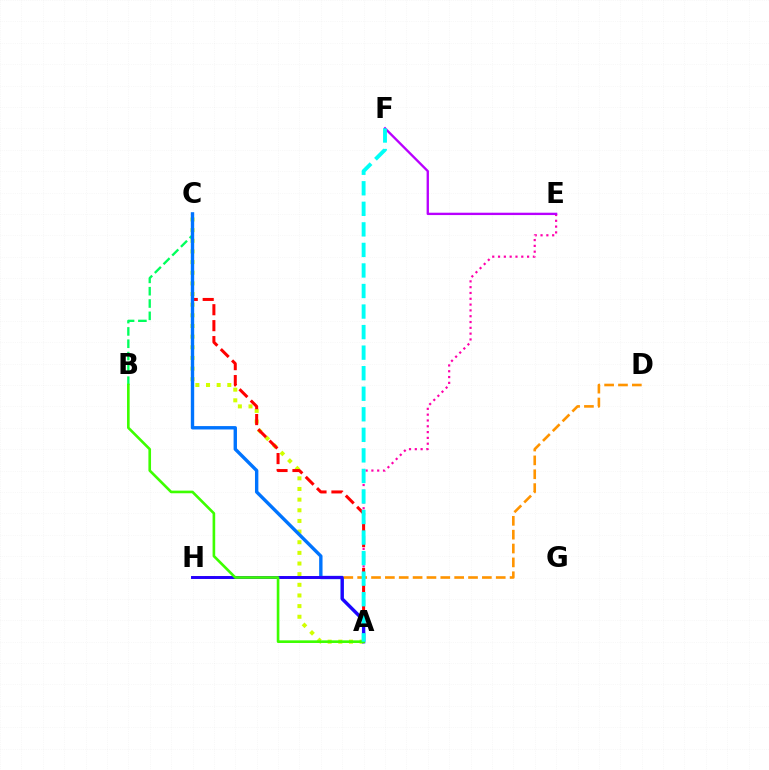{('A', 'C'): [{'color': '#d1ff00', 'line_style': 'dotted', 'thickness': 2.89}, {'color': '#ff0000', 'line_style': 'dashed', 'thickness': 2.17}, {'color': '#0074ff', 'line_style': 'solid', 'thickness': 2.44}], ('A', 'E'): [{'color': '#ff00ac', 'line_style': 'dotted', 'thickness': 1.58}], ('E', 'F'): [{'color': '#b900ff', 'line_style': 'solid', 'thickness': 1.69}], ('B', 'C'): [{'color': '#00ff5c', 'line_style': 'dashed', 'thickness': 1.67}], ('D', 'H'): [{'color': '#ff9400', 'line_style': 'dashed', 'thickness': 1.88}], ('A', 'H'): [{'color': '#2500ff', 'line_style': 'solid', 'thickness': 2.11}], ('A', 'B'): [{'color': '#3dff00', 'line_style': 'solid', 'thickness': 1.89}], ('A', 'F'): [{'color': '#00fff6', 'line_style': 'dashed', 'thickness': 2.79}]}